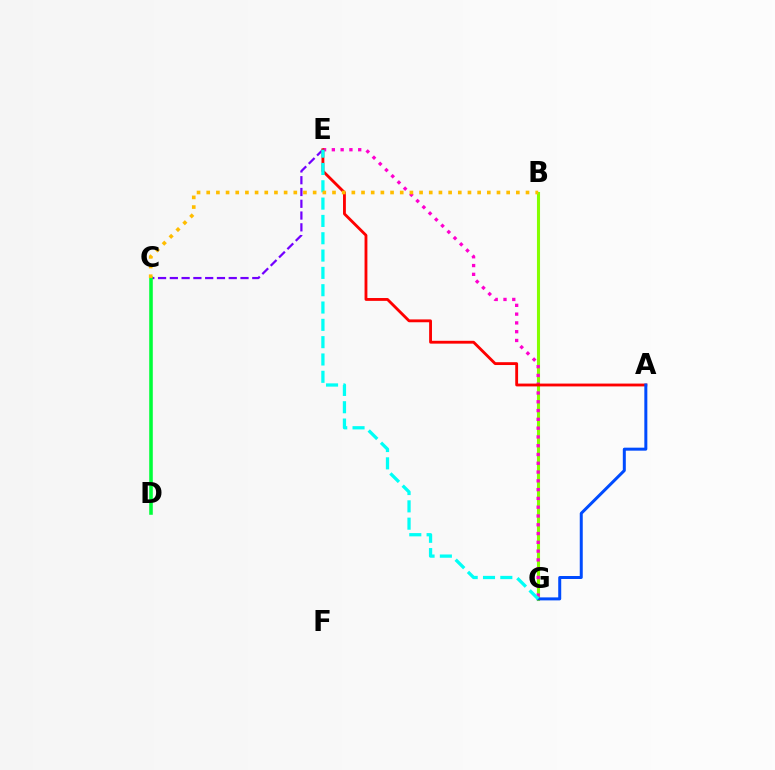{('C', 'E'): [{'color': '#7200ff', 'line_style': 'dashed', 'thickness': 1.6}], ('B', 'G'): [{'color': '#84ff00', 'line_style': 'solid', 'thickness': 2.22}], ('E', 'G'): [{'color': '#ff00cf', 'line_style': 'dotted', 'thickness': 2.39}, {'color': '#00fff6', 'line_style': 'dashed', 'thickness': 2.35}], ('C', 'D'): [{'color': '#00ff39', 'line_style': 'solid', 'thickness': 2.57}], ('A', 'E'): [{'color': '#ff0000', 'line_style': 'solid', 'thickness': 2.04}], ('A', 'G'): [{'color': '#004bff', 'line_style': 'solid', 'thickness': 2.16}], ('B', 'C'): [{'color': '#ffbd00', 'line_style': 'dotted', 'thickness': 2.63}]}